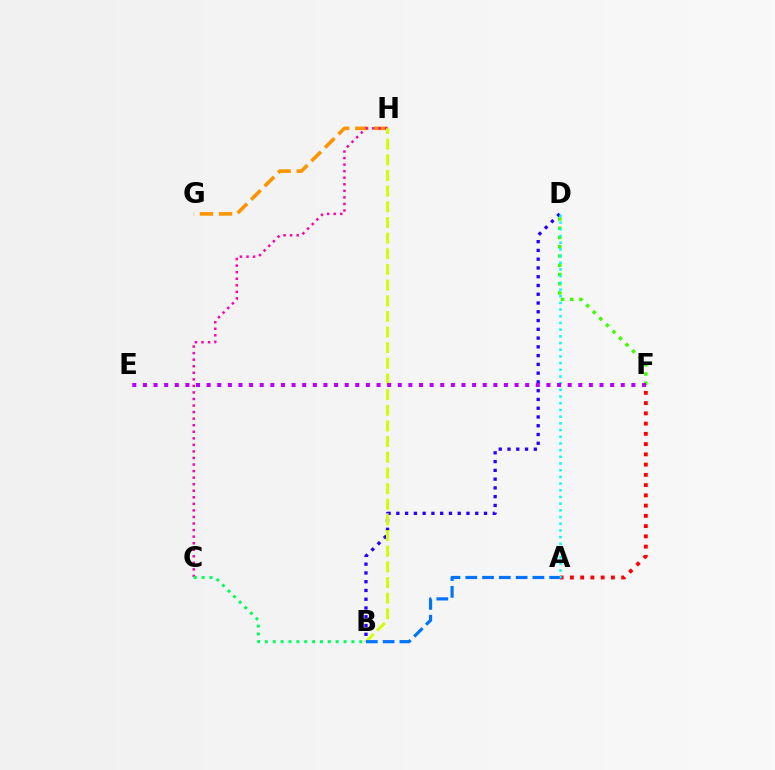{('A', 'F'): [{'color': '#ff0000', 'line_style': 'dotted', 'thickness': 2.78}], ('B', 'D'): [{'color': '#2500ff', 'line_style': 'dotted', 'thickness': 2.38}], ('G', 'H'): [{'color': '#ff9400', 'line_style': 'dashed', 'thickness': 2.59}], ('D', 'F'): [{'color': '#3dff00', 'line_style': 'dotted', 'thickness': 2.51}], ('C', 'H'): [{'color': '#ff00ac', 'line_style': 'dotted', 'thickness': 1.78}], ('A', 'D'): [{'color': '#00fff6', 'line_style': 'dotted', 'thickness': 1.82}], ('B', 'C'): [{'color': '#00ff5c', 'line_style': 'dotted', 'thickness': 2.14}], ('B', 'H'): [{'color': '#d1ff00', 'line_style': 'dashed', 'thickness': 2.13}], ('E', 'F'): [{'color': '#b900ff', 'line_style': 'dotted', 'thickness': 2.89}], ('A', 'B'): [{'color': '#0074ff', 'line_style': 'dashed', 'thickness': 2.28}]}